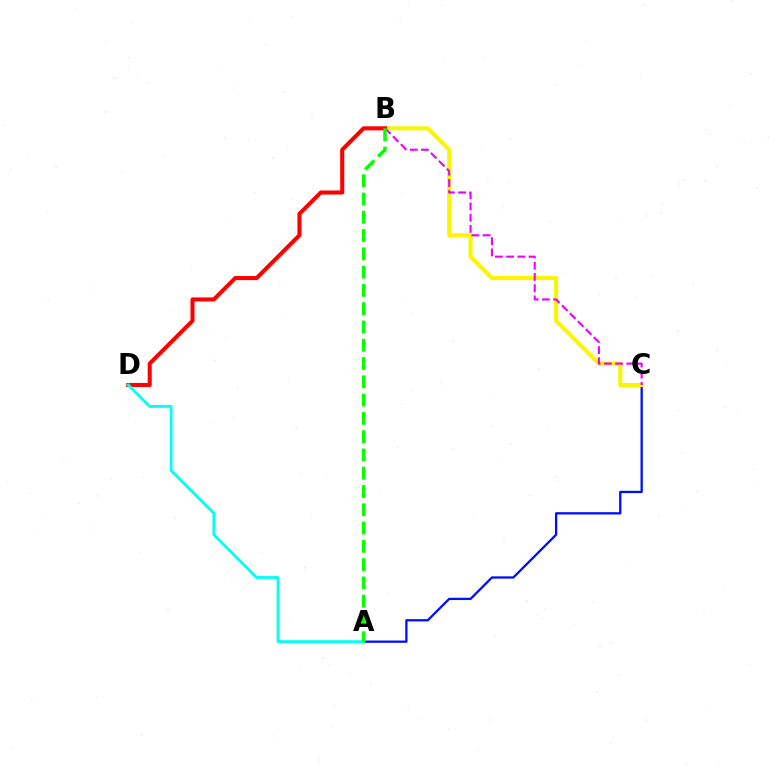{('A', 'C'): [{'color': '#0010ff', 'line_style': 'solid', 'thickness': 1.66}], ('B', 'C'): [{'color': '#fcf500', 'line_style': 'solid', 'thickness': 2.94}, {'color': '#ee00ff', 'line_style': 'dashed', 'thickness': 1.52}], ('B', 'D'): [{'color': '#ff0000', 'line_style': 'solid', 'thickness': 2.92}], ('A', 'D'): [{'color': '#00fff6', 'line_style': 'solid', 'thickness': 2.03}], ('A', 'B'): [{'color': '#08ff00', 'line_style': 'dashed', 'thickness': 2.48}]}